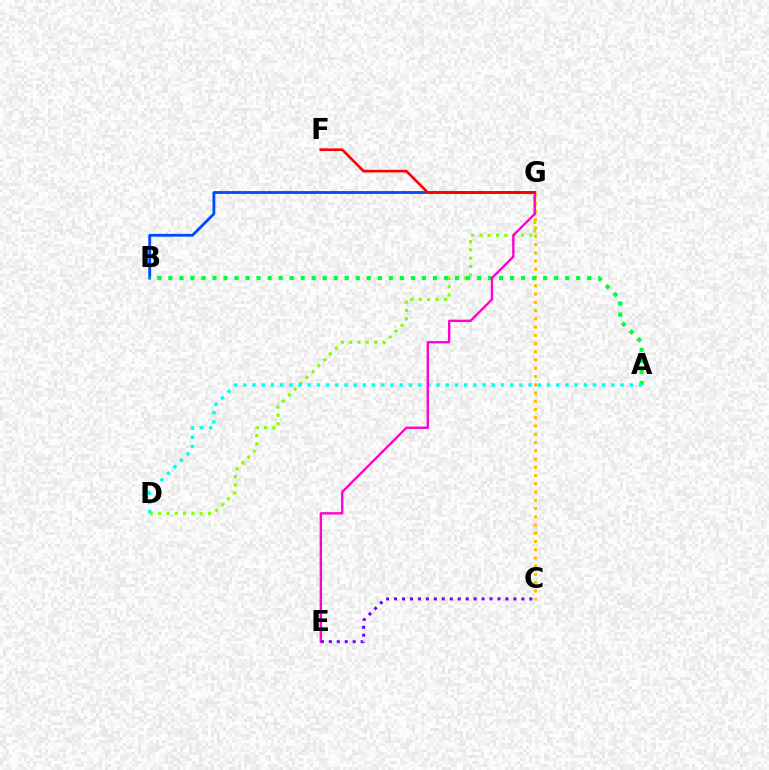{('D', 'G'): [{'color': '#84ff00', 'line_style': 'dotted', 'thickness': 2.26}], ('C', 'G'): [{'color': '#ffbd00', 'line_style': 'dotted', 'thickness': 2.24}], ('B', 'G'): [{'color': '#004bff', 'line_style': 'solid', 'thickness': 2.04}], ('A', 'B'): [{'color': '#00ff39', 'line_style': 'dotted', 'thickness': 2.99}], ('A', 'D'): [{'color': '#00fff6', 'line_style': 'dotted', 'thickness': 2.5}], ('E', 'G'): [{'color': '#ff00cf', 'line_style': 'solid', 'thickness': 1.71}], ('C', 'E'): [{'color': '#7200ff', 'line_style': 'dotted', 'thickness': 2.16}], ('F', 'G'): [{'color': '#ff0000', 'line_style': 'solid', 'thickness': 1.9}]}